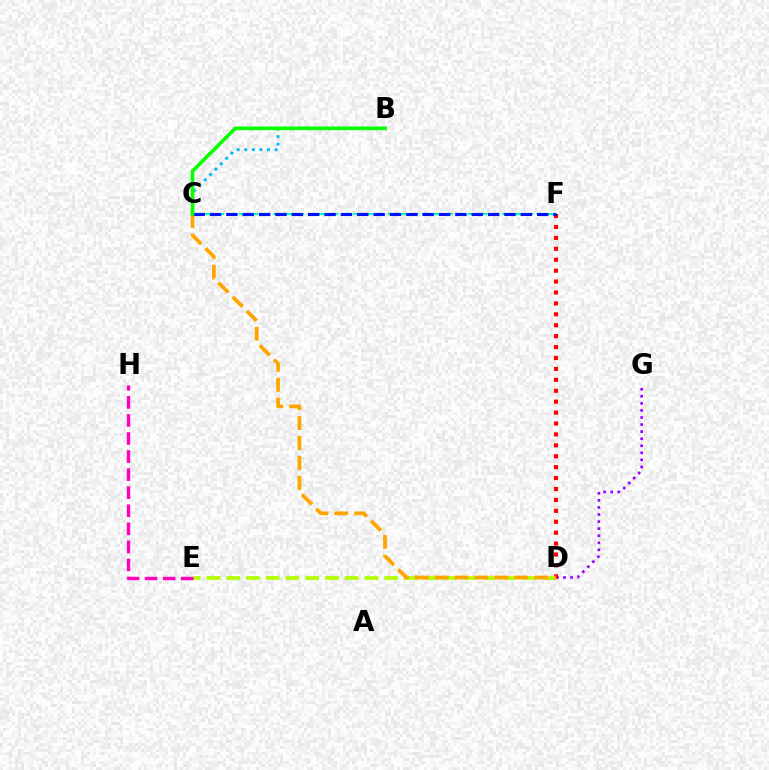{('D', 'G'): [{'color': '#9b00ff', 'line_style': 'dotted', 'thickness': 1.92}], ('D', 'F'): [{'color': '#ff0000', 'line_style': 'dotted', 'thickness': 2.97}], ('D', 'E'): [{'color': '#b3ff00', 'line_style': 'dashed', 'thickness': 2.68}], ('C', 'F'): [{'color': '#00ff9d', 'line_style': 'dashed', 'thickness': 1.56}, {'color': '#0010ff', 'line_style': 'dashed', 'thickness': 2.22}], ('C', 'D'): [{'color': '#ffa500', 'line_style': 'dashed', 'thickness': 2.71}], ('B', 'C'): [{'color': '#00b5ff', 'line_style': 'dotted', 'thickness': 2.06}, {'color': '#08ff00', 'line_style': 'solid', 'thickness': 2.62}], ('E', 'H'): [{'color': '#ff00bd', 'line_style': 'dashed', 'thickness': 2.45}]}